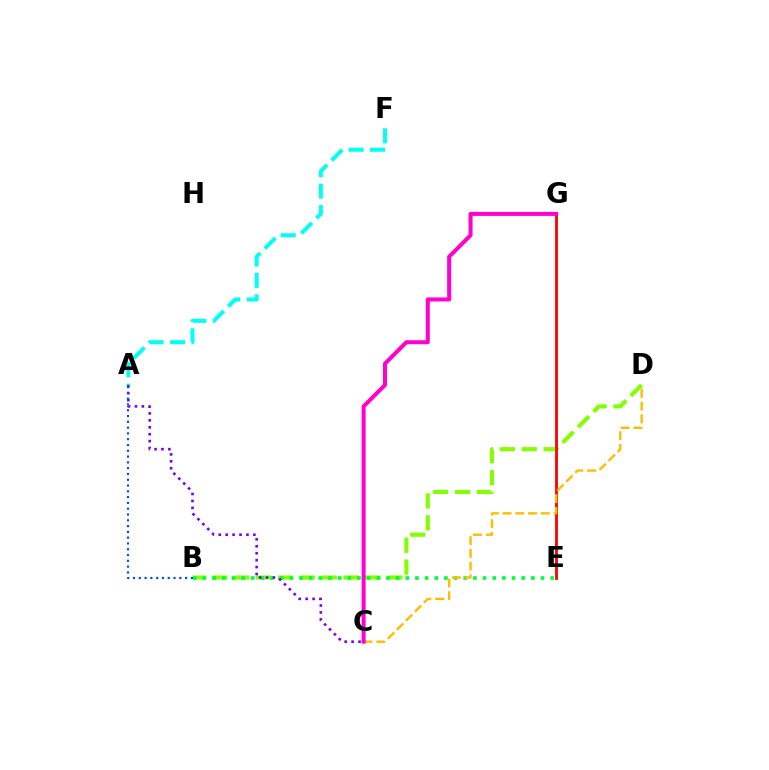{('B', 'D'): [{'color': '#84ff00', 'line_style': 'dashed', 'thickness': 2.97}], ('B', 'E'): [{'color': '#00ff39', 'line_style': 'dotted', 'thickness': 2.62}], ('E', 'G'): [{'color': '#ff0000', 'line_style': 'solid', 'thickness': 2.02}], ('A', 'C'): [{'color': '#7200ff', 'line_style': 'dotted', 'thickness': 1.88}], ('C', 'D'): [{'color': '#ffbd00', 'line_style': 'dashed', 'thickness': 1.73}], ('A', 'F'): [{'color': '#00fff6', 'line_style': 'dashed', 'thickness': 2.91}], ('C', 'G'): [{'color': '#ff00cf', 'line_style': 'solid', 'thickness': 2.89}], ('A', 'B'): [{'color': '#004bff', 'line_style': 'dotted', 'thickness': 1.57}]}